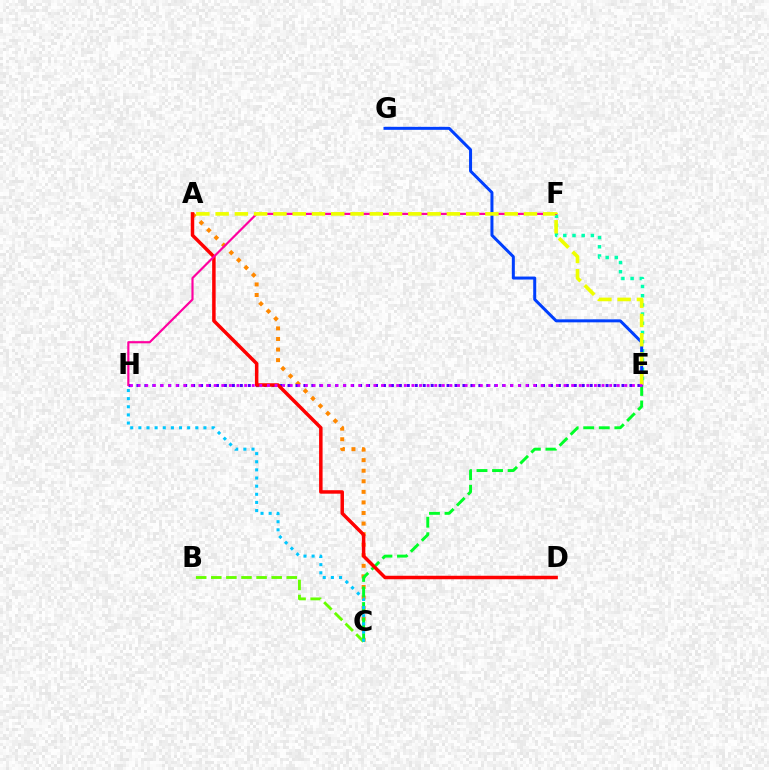{('A', 'C'): [{'color': '#ff8800', 'line_style': 'dotted', 'thickness': 2.87}], ('E', 'F'): [{'color': '#00ffaf', 'line_style': 'dotted', 'thickness': 2.5}], ('B', 'C'): [{'color': '#66ff00', 'line_style': 'dashed', 'thickness': 2.05}], ('C', 'E'): [{'color': '#00ff27', 'line_style': 'dashed', 'thickness': 2.11}], ('E', 'H'): [{'color': '#4f00ff', 'line_style': 'dotted', 'thickness': 2.16}, {'color': '#d600ff', 'line_style': 'dotted', 'thickness': 2.07}], ('C', 'H'): [{'color': '#00c7ff', 'line_style': 'dotted', 'thickness': 2.21}], ('A', 'D'): [{'color': '#ff0000', 'line_style': 'solid', 'thickness': 2.51}], ('F', 'H'): [{'color': '#ff00a0', 'line_style': 'solid', 'thickness': 1.56}], ('E', 'G'): [{'color': '#003fff', 'line_style': 'solid', 'thickness': 2.16}], ('A', 'E'): [{'color': '#eeff00', 'line_style': 'dashed', 'thickness': 2.62}]}